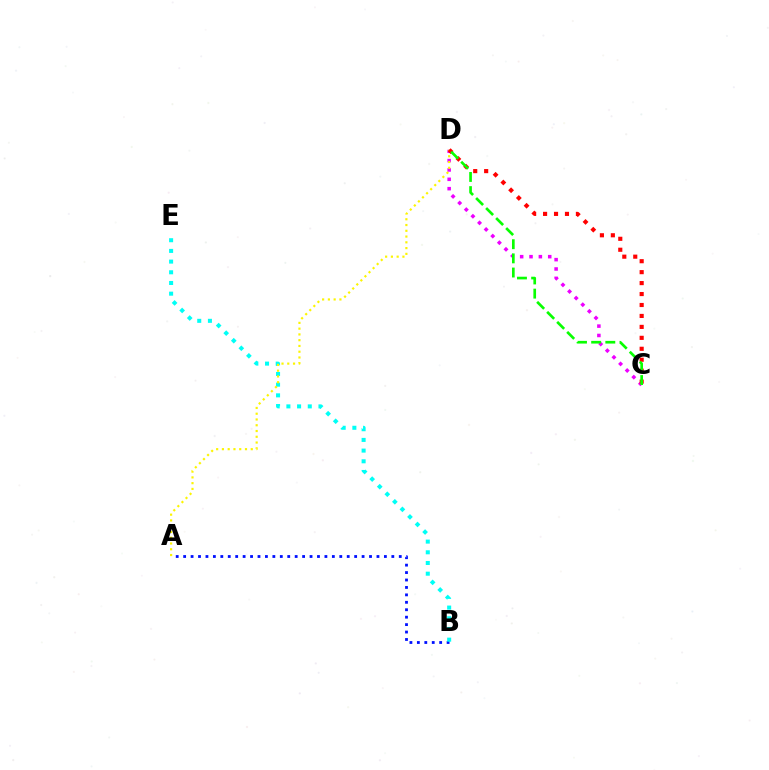{('A', 'B'): [{'color': '#0010ff', 'line_style': 'dotted', 'thickness': 2.02}], ('B', 'E'): [{'color': '#00fff6', 'line_style': 'dotted', 'thickness': 2.9}], ('C', 'D'): [{'color': '#ee00ff', 'line_style': 'dotted', 'thickness': 2.54}, {'color': '#ff0000', 'line_style': 'dotted', 'thickness': 2.97}, {'color': '#08ff00', 'line_style': 'dashed', 'thickness': 1.92}], ('A', 'D'): [{'color': '#fcf500', 'line_style': 'dotted', 'thickness': 1.57}]}